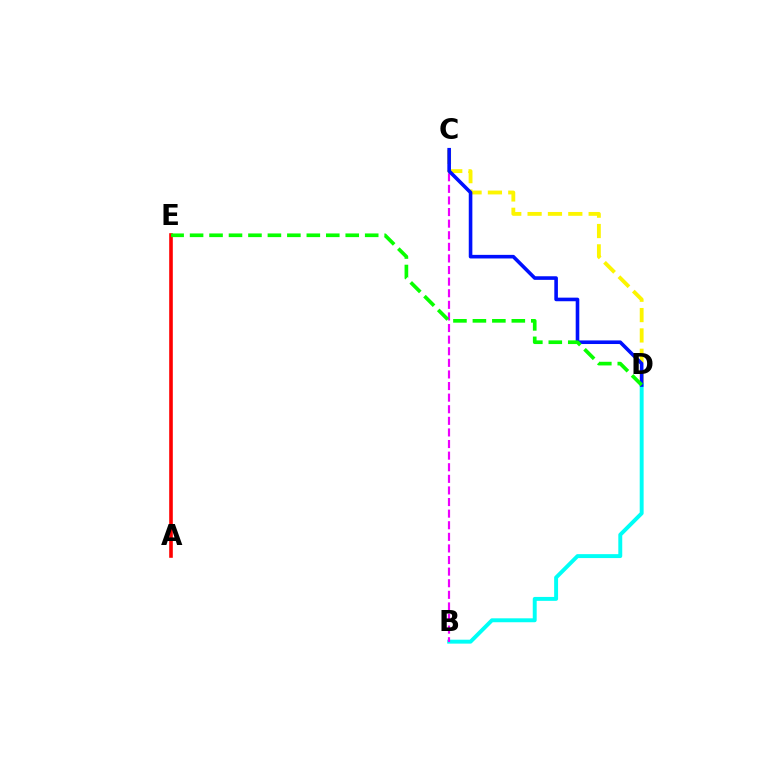{('B', 'D'): [{'color': '#00fff6', 'line_style': 'solid', 'thickness': 2.83}], ('B', 'C'): [{'color': '#ee00ff', 'line_style': 'dashed', 'thickness': 1.58}], ('C', 'D'): [{'color': '#fcf500', 'line_style': 'dashed', 'thickness': 2.77}, {'color': '#0010ff', 'line_style': 'solid', 'thickness': 2.59}], ('A', 'E'): [{'color': '#ff0000', 'line_style': 'solid', 'thickness': 2.6}], ('D', 'E'): [{'color': '#08ff00', 'line_style': 'dashed', 'thickness': 2.64}]}